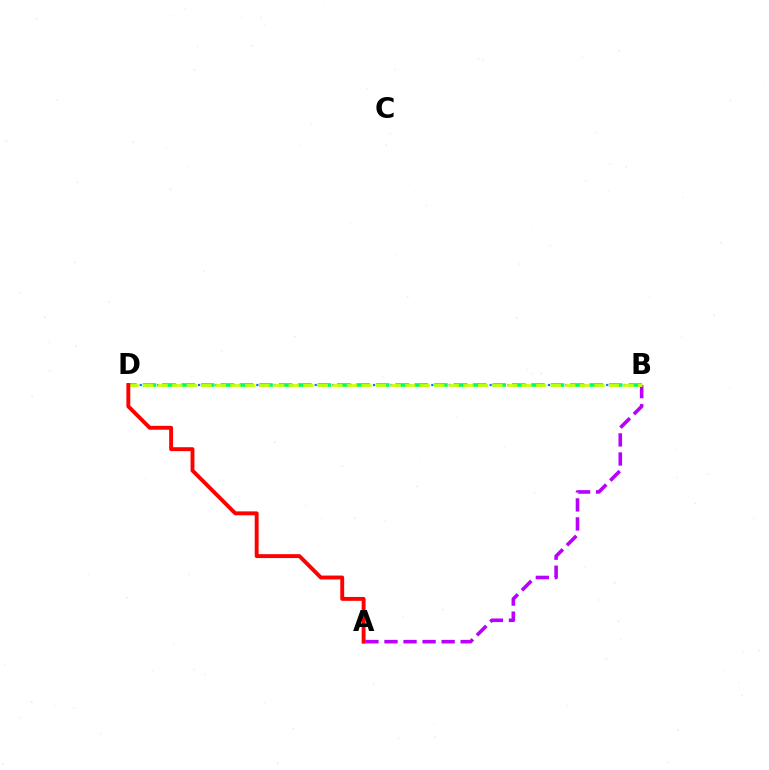{('A', 'B'): [{'color': '#b900ff', 'line_style': 'dashed', 'thickness': 2.59}], ('B', 'D'): [{'color': '#0074ff', 'line_style': 'dotted', 'thickness': 1.58}, {'color': '#00ff5c', 'line_style': 'dashed', 'thickness': 2.64}, {'color': '#d1ff00', 'line_style': 'dashed', 'thickness': 1.98}], ('A', 'D'): [{'color': '#ff0000', 'line_style': 'solid', 'thickness': 2.81}]}